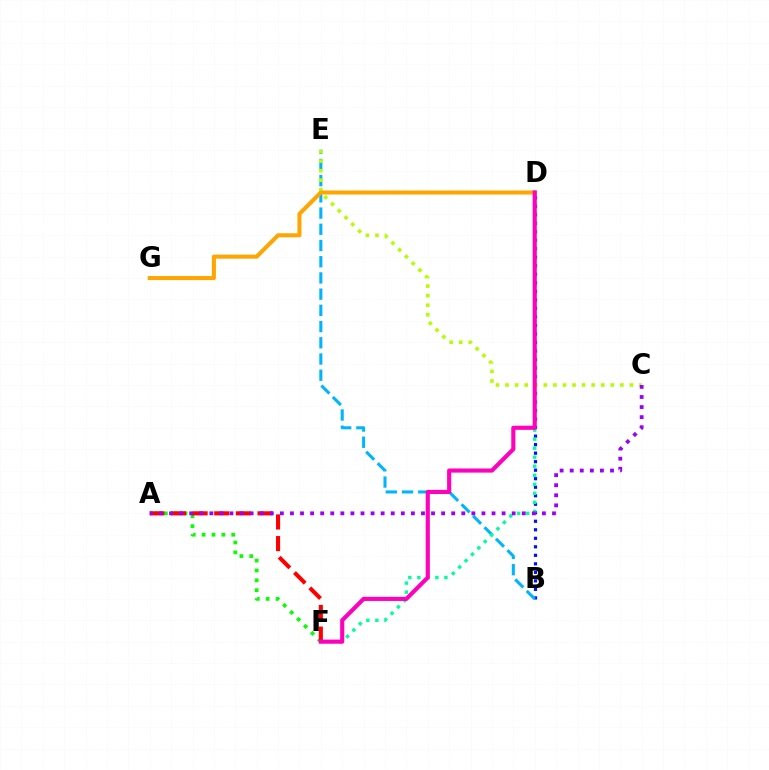{('A', 'F'): [{'color': '#08ff00', 'line_style': 'dotted', 'thickness': 2.68}, {'color': '#ff0000', 'line_style': 'dashed', 'thickness': 2.94}], ('B', 'D'): [{'color': '#0010ff', 'line_style': 'dotted', 'thickness': 2.31}], ('B', 'E'): [{'color': '#00b5ff', 'line_style': 'dashed', 'thickness': 2.2}], ('D', 'F'): [{'color': '#00ff9d', 'line_style': 'dotted', 'thickness': 2.45}, {'color': '#ff00bd', 'line_style': 'solid', 'thickness': 2.97}], ('C', 'E'): [{'color': '#b3ff00', 'line_style': 'dotted', 'thickness': 2.6}], ('D', 'G'): [{'color': '#ffa500', 'line_style': 'solid', 'thickness': 2.91}], ('A', 'C'): [{'color': '#9b00ff', 'line_style': 'dotted', 'thickness': 2.74}]}